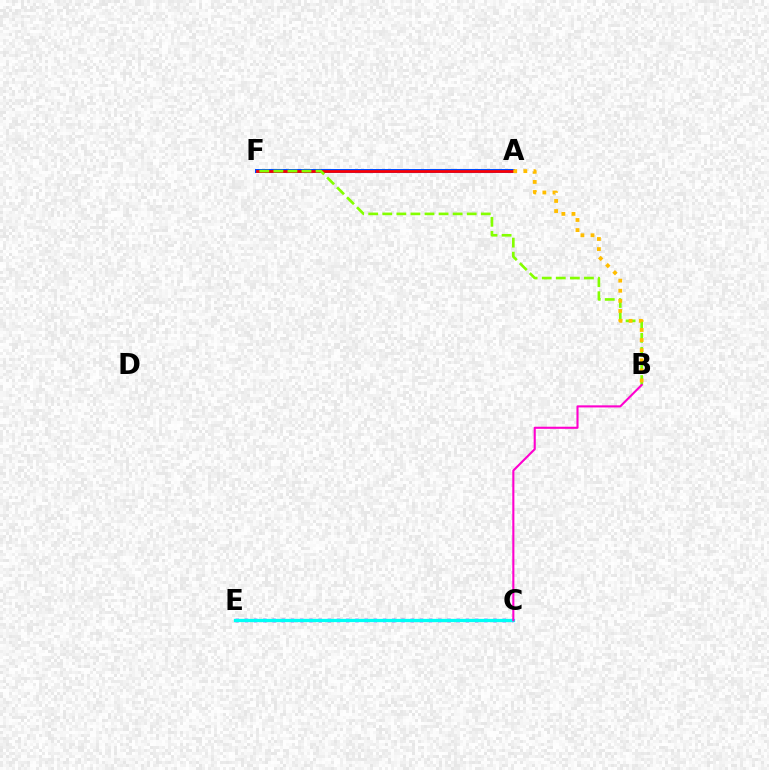{('C', 'E'): [{'color': '#7200ff', 'line_style': 'dotted', 'thickness': 2.5}, {'color': '#00fff6', 'line_style': 'solid', 'thickness': 2.35}], ('A', 'F'): [{'color': '#00ff39', 'line_style': 'solid', 'thickness': 1.97}, {'color': '#004bff', 'line_style': 'solid', 'thickness': 2.89}, {'color': '#ff0000', 'line_style': 'solid', 'thickness': 1.94}], ('B', 'F'): [{'color': '#84ff00', 'line_style': 'dashed', 'thickness': 1.91}], ('A', 'B'): [{'color': '#ffbd00', 'line_style': 'dotted', 'thickness': 2.74}], ('B', 'C'): [{'color': '#ff00cf', 'line_style': 'solid', 'thickness': 1.52}]}